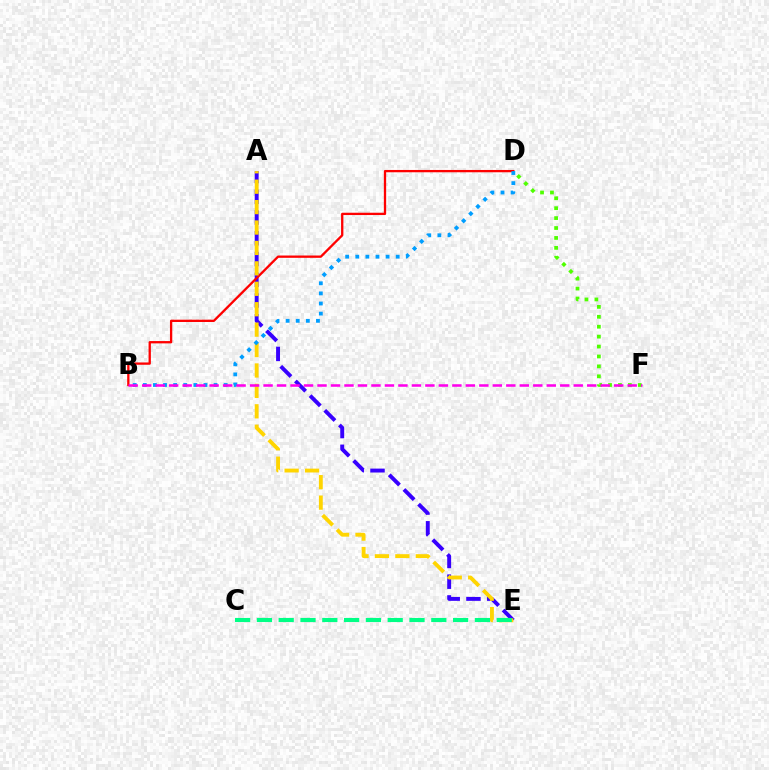{('A', 'E'): [{'color': '#3700ff', 'line_style': 'dashed', 'thickness': 2.82}, {'color': '#ffd500', 'line_style': 'dashed', 'thickness': 2.77}], ('B', 'D'): [{'color': '#ff0000', 'line_style': 'solid', 'thickness': 1.66}, {'color': '#009eff', 'line_style': 'dotted', 'thickness': 2.75}], ('D', 'F'): [{'color': '#4fff00', 'line_style': 'dotted', 'thickness': 2.7}], ('B', 'F'): [{'color': '#ff00ed', 'line_style': 'dashed', 'thickness': 1.83}], ('C', 'E'): [{'color': '#00ff86', 'line_style': 'dashed', 'thickness': 2.96}]}